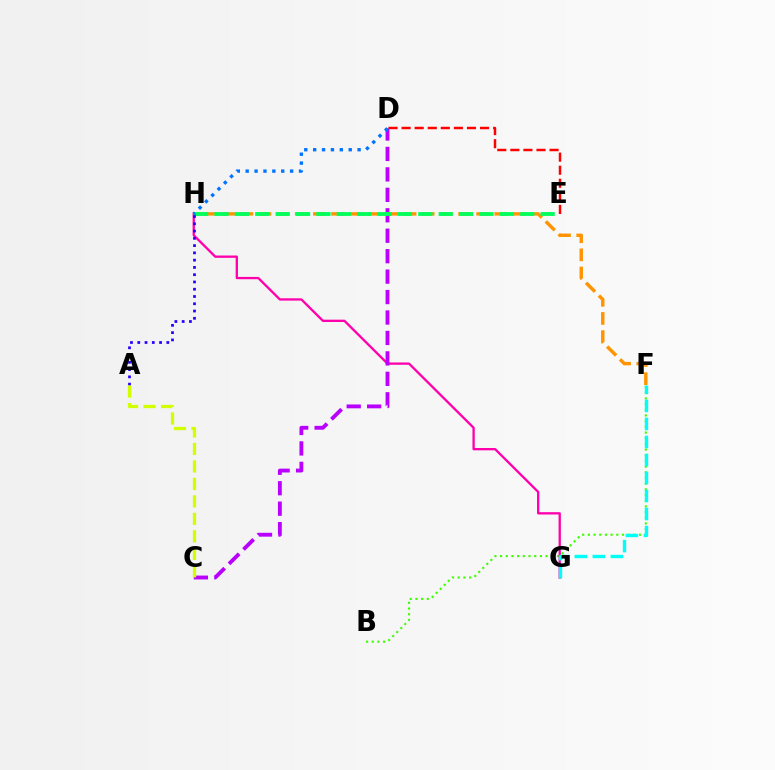{('B', 'F'): [{'color': '#3dff00', 'line_style': 'dotted', 'thickness': 1.54}], ('G', 'H'): [{'color': '#ff00ac', 'line_style': 'solid', 'thickness': 1.67}], ('C', 'D'): [{'color': '#b900ff', 'line_style': 'dashed', 'thickness': 2.78}], ('D', 'E'): [{'color': '#ff0000', 'line_style': 'dashed', 'thickness': 1.78}], ('F', 'H'): [{'color': '#ff9400', 'line_style': 'dashed', 'thickness': 2.46}], ('E', 'H'): [{'color': '#00ff5c', 'line_style': 'dashed', 'thickness': 2.77}], ('D', 'H'): [{'color': '#0074ff', 'line_style': 'dotted', 'thickness': 2.41}], ('A', 'H'): [{'color': '#2500ff', 'line_style': 'dotted', 'thickness': 1.97}], ('A', 'C'): [{'color': '#d1ff00', 'line_style': 'dashed', 'thickness': 2.37}], ('F', 'G'): [{'color': '#00fff6', 'line_style': 'dashed', 'thickness': 2.45}]}